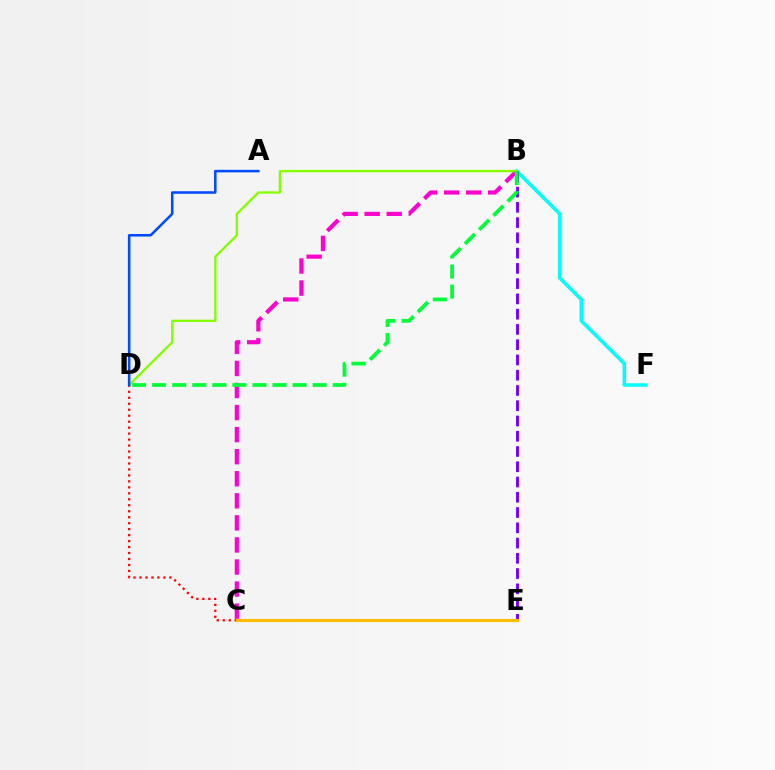{('B', 'F'): [{'color': '#00fff6', 'line_style': 'solid', 'thickness': 2.53}], ('B', 'C'): [{'color': '#ff00cf', 'line_style': 'dashed', 'thickness': 3.0}], ('C', 'D'): [{'color': '#ff0000', 'line_style': 'dotted', 'thickness': 1.62}], ('B', 'D'): [{'color': '#84ff00', 'line_style': 'solid', 'thickness': 1.67}, {'color': '#00ff39', 'line_style': 'dashed', 'thickness': 2.73}], ('A', 'D'): [{'color': '#004bff', 'line_style': 'solid', 'thickness': 1.83}], ('B', 'E'): [{'color': '#7200ff', 'line_style': 'dashed', 'thickness': 2.07}], ('C', 'E'): [{'color': '#ffbd00', 'line_style': 'solid', 'thickness': 2.24}]}